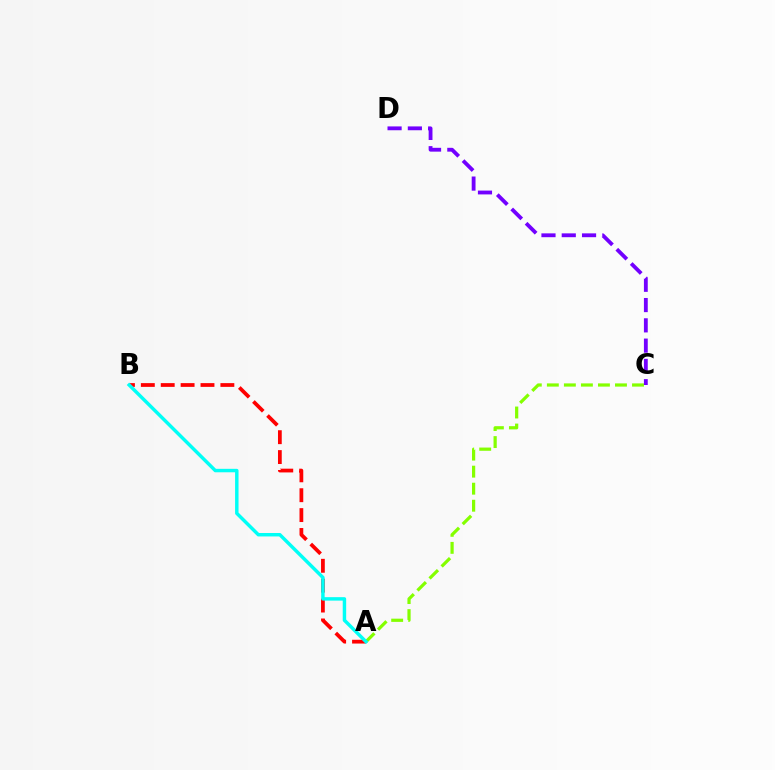{('A', 'C'): [{'color': '#84ff00', 'line_style': 'dashed', 'thickness': 2.31}], ('A', 'B'): [{'color': '#ff0000', 'line_style': 'dashed', 'thickness': 2.7}, {'color': '#00fff6', 'line_style': 'solid', 'thickness': 2.48}], ('C', 'D'): [{'color': '#7200ff', 'line_style': 'dashed', 'thickness': 2.76}]}